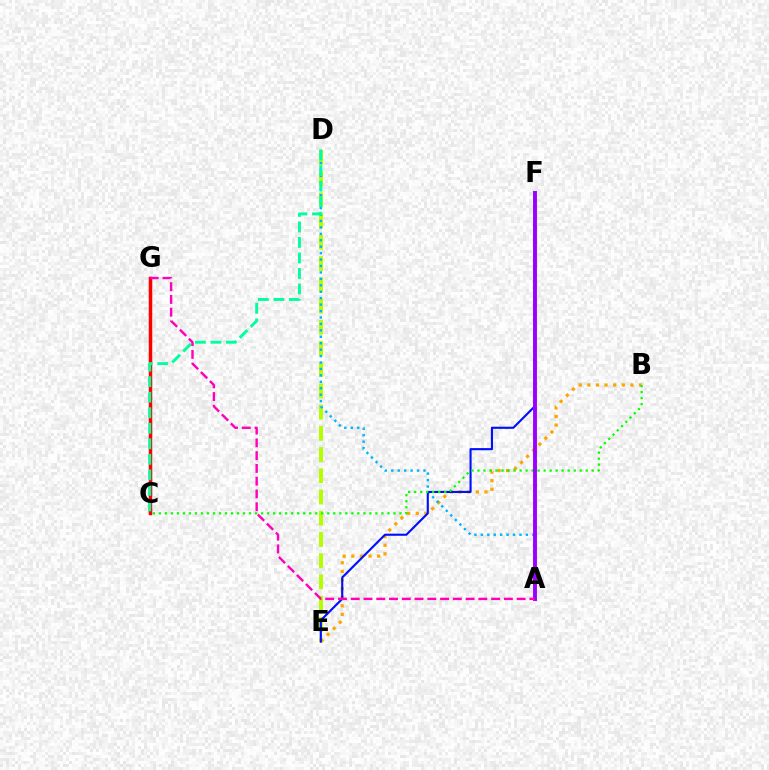{('D', 'E'): [{'color': '#b3ff00', 'line_style': 'dashed', 'thickness': 2.88}], ('B', 'E'): [{'color': '#ffa500', 'line_style': 'dotted', 'thickness': 2.34}], ('A', 'D'): [{'color': '#00b5ff', 'line_style': 'dotted', 'thickness': 1.75}], ('E', 'F'): [{'color': '#0010ff', 'line_style': 'solid', 'thickness': 1.53}], ('C', 'G'): [{'color': '#ff0000', 'line_style': 'solid', 'thickness': 2.52}], ('B', 'C'): [{'color': '#08ff00', 'line_style': 'dotted', 'thickness': 1.63}], ('A', 'F'): [{'color': '#9b00ff', 'line_style': 'solid', 'thickness': 2.81}], ('C', 'D'): [{'color': '#00ff9d', 'line_style': 'dashed', 'thickness': 2.11}], ('A', 'G'): [{'color': '#ff00bd', 'line_style': 'dashed', 'thickness': 1.73}]}